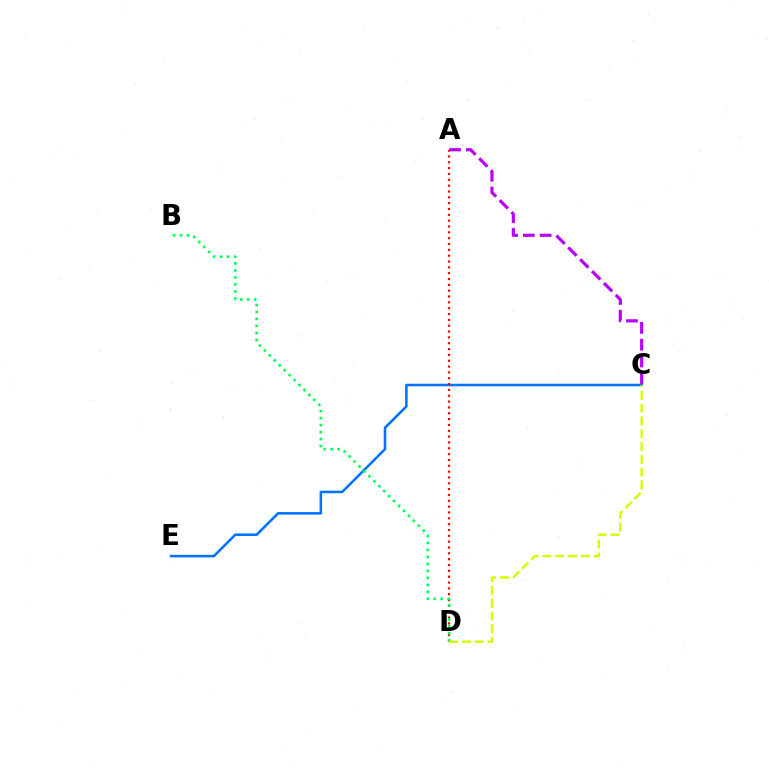{('A', 'C'): [{'color': '#b900ff', 'line_style': 'dashed', 'thickness': 2.28}], ('C', 'E'): [{'color': '#0074ff', 'line_style': 'solid', 'thickness': 1.84}], ('A', 'D'): [{'color': '#ff0000', 'line_style': 'dotted', 'thickness': 1.59}], ('B', 'D'): [{'color': '#00ff5c', 'line_style': 'dotted', 'thickness': 1.9}], ('C', 'D'): [{'color': '#d1ff00', 'line_style': 'dashed', 'thickness': 1.74}]}